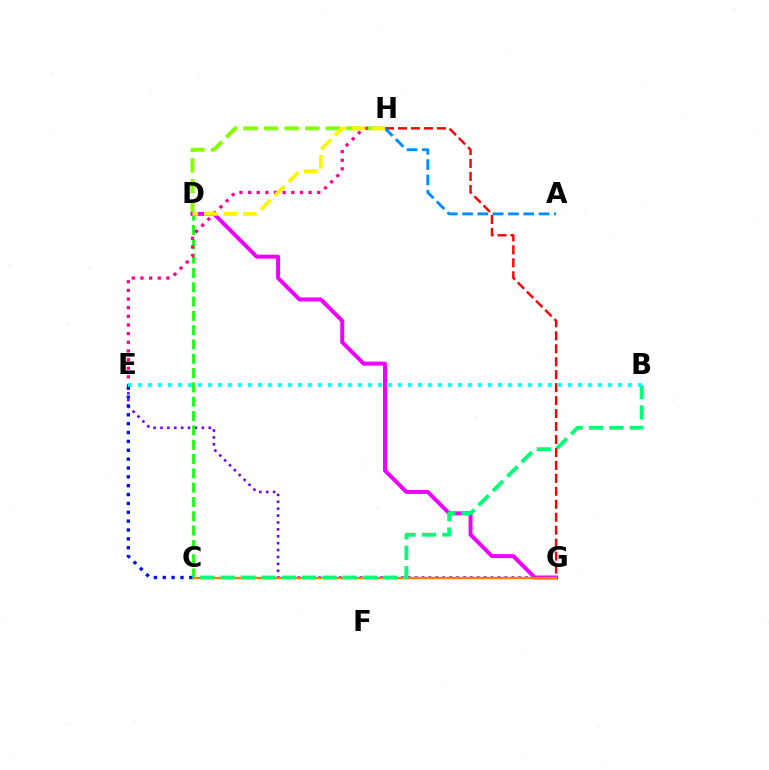{('D', 'H'): [{'color': '#84ff00', 'line_style': 'dashed', 'thickness': 2.8}, {'color': '#fcf500', 'line_style': 'dashed', 'thickness': 2.66}], ('E', 'G'): [{'color': '#7200ff', 'line_style': 'dotted', 'thickness': 1.87}], ('G', 'H'): [{'color': '#ff0000', 'line_style': 'dashed', 'thickness': 1.76}], ('C', 'D'): [{'color': '#08ff00', 'line_style': 'dashed', 'thickness': 1.94}], ('E', 'H'): [{'color': '#ff0094', 'line_style': 'dotted', 'thickness': 2.35}], ('D', 'G'): [{'color': '#ee00ff', 'line_style': 'solid', 'thickness': 2.85}], ('A', 'H'): [{'color': '#008cff', 'line_style': 'dashed', 'thickness': 2.08}], ('C', 'G'): [{'color': '#ff7c00', 'line_style': 'solid', 'thickness': 1.72}], ('C', 'E'): [{'color': '#0010ff', 'line_style': 'dotted', 'thickness': 2.41}], ('B', 'C'): [{'color': '#00ff74', 'line_style': 'dashed', 'thickness': 2.76}], ('B', 'E'): [{'color': '#00fff6', 'line_style': 'dotted', 'thickness': 2.72}]}